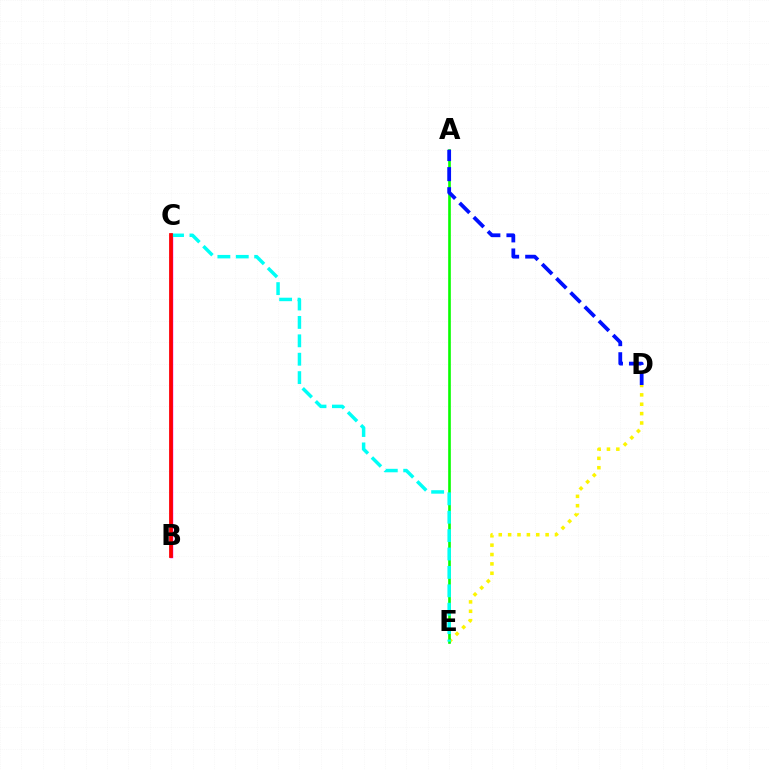{('D', 'E'): [{'color': '#fcf500', 'line_style': 'dotted', 'thickness': 2.55}], ('A', 'E'): [{'color': '#08ff00', 'line_style': 'solid', 'thickness': 1.9}], ('B', 'C'): [{'color': '#ee00ff', 'line_style': 'solid', 'thickness': 2.47}, {'color': '#ff0000', 'line_style': 'solid', 'thickness': 2.7}], ('C', 'E'): [{'color': '#00fff6', 'line_style': 'dashed', 'thickness': 2.5}], ('A', 'D'): [{'color': '#0010ff', 'line_style': 'dashed', 'thickness': 2.73}]}